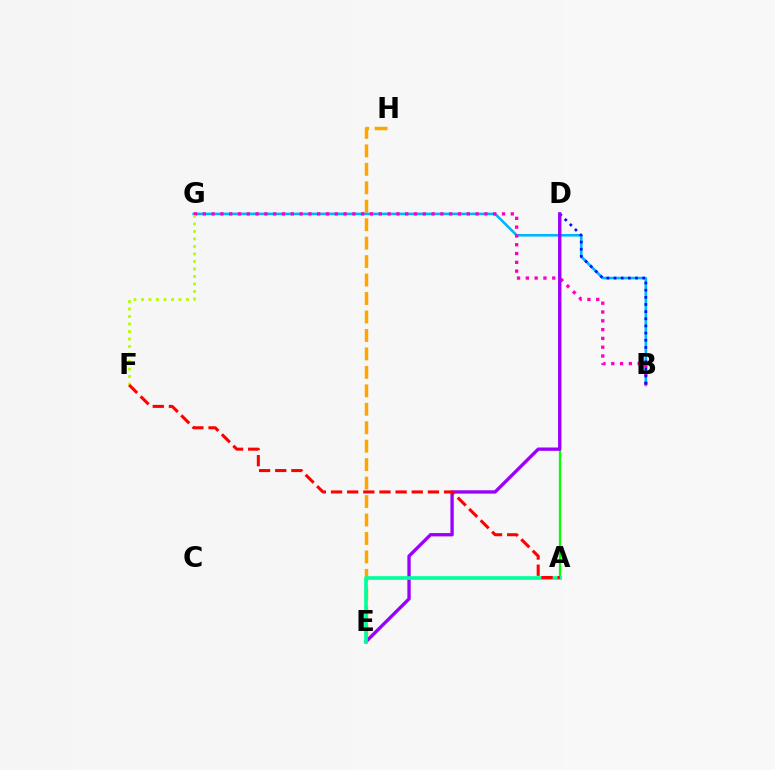{('E', 'H'): [{'color': '#ffa500', 'line_style': 'dashed', 'thickness': 2.51}], ('A', 'D'): [{'color': '#08ff00', 'line_style': 'solid', 'thickness': 1.65}], ('B', 'G'): [{'color': '#00b5ff', 'line_style': 'solid', 'thickness': 1.88}, {'color': '#ff00bd', 'line_style': 'dotted', 'thickness': 2.39}], ('B', 'D'): [{'color': '#0010ff', 'line_style': 'dotted', 'thickness': 1.94}], ('D', 'E'): [{'color': '#9b00ff', 'line_style': 'solid', 'thickness': 2.41}], ('F', 'G'): [{'color': '#b3ff00', 'line_style': 'dotted', 'thickness': 2.04}], ('A', 'E'): [{'color': '#00ff9d', 'line_style': 'solid', 'thickness': 2.65}], ('A', 'F'): [{'color': '#ff0000', 'line_style': 'dashed', 'thickness': 2.19}]}